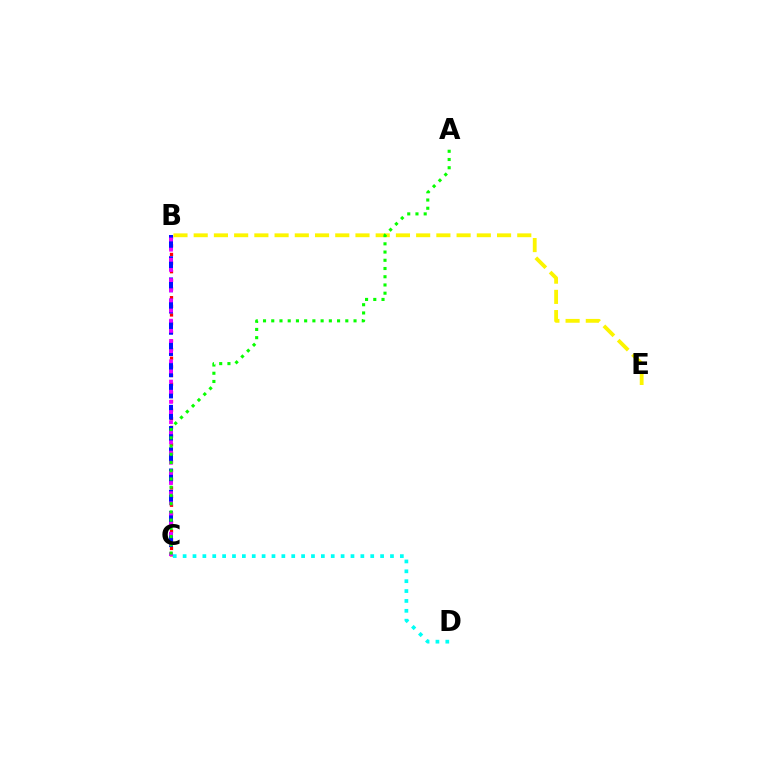{('B', 'C'): [{'color': '#ff0000', 'line_style': 'dotted', 'thickness': 2.35}, {'color': '#0010ff', 'line_style': 'dashed', 'thickness': 2.88}, {'color': '#ee00ff', 'line_style': 'dotted', 'thickness': 2.76}], ('B', 'E'): [{'color': '#fcf500', 'line_style': 'dashed', 'thickness': 2.75}], ('A', 'C'): [{'color': '#08ff00', 'line_style': 'dotted', 'thickness': 2.24}], ('C', 'D'): [{'color': '#00fff6', 'line_style': 'dotted', 'thickness': 2.68}]}